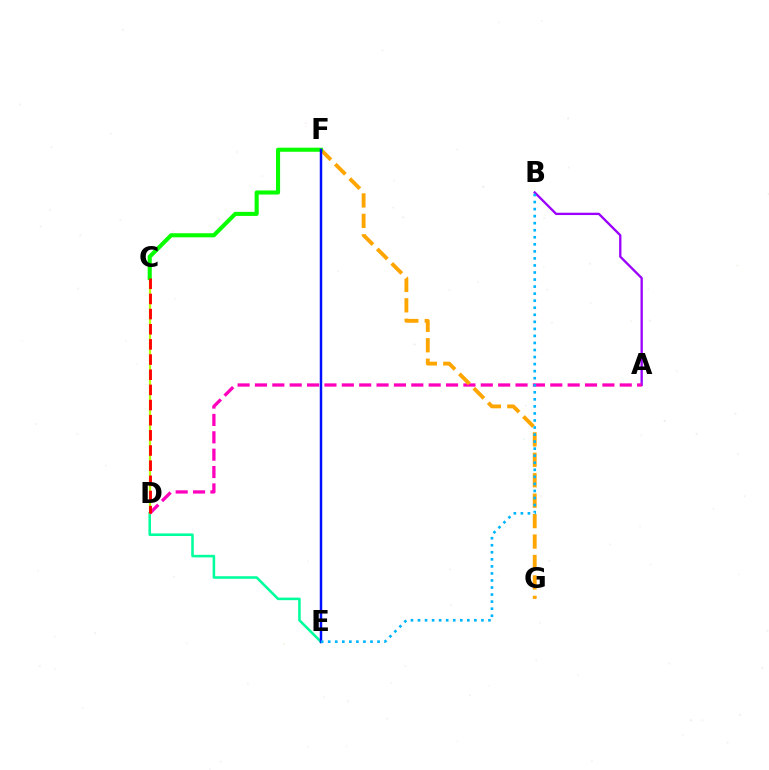{('A', 'B'): [{'color': '#9b00ff', 'line_style': 'solid', 'thickness': 1.67}], ('D', 'E'): [{'color': '#00ff9d', 'line_style': 'solid', 'thickness': 1.84}], ('C', 'D'): [{'color': '#b3ff00', 'line_style': 'solid', 'thickness': 1.61}, {'color': '#ff0000', 'line_style': 'dashed', 'thickness': 2.06}], ('A', 'D'): [{'color': '#ff00bd', 'line_style': 'dashed', 'thickness': 2.36}], ('F', 'G'): [{'color': '#ffa500', 'line_style': 'dashed', 'thickness': 2.78}], ('C', 'F'): [{'color': '#08ff00', 'line_style': 'solid', 'thickness': 2.94}], ('E', 'F'): [{'color': '#0010ff', 'line_style': 'solid', 'thickness': 1.78}], ('B', 'E'): [{'color': '#00b5ff', 'line_style': 'dotted', 'thickness': 1.91}]}